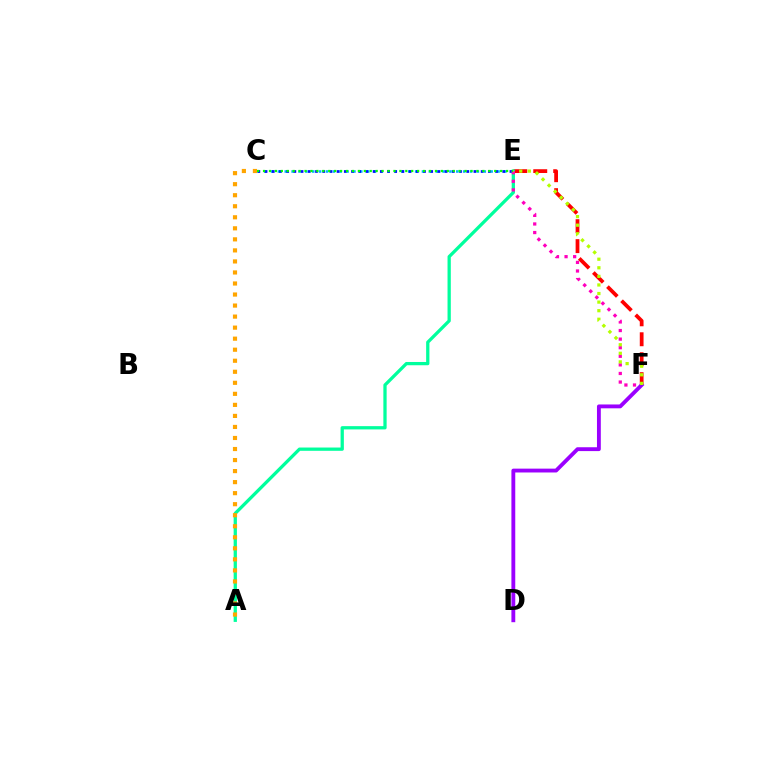{('E', 'F'): [{'color': '#ff0000', 'line_style': 'dashed', 'thickness': 2.71}, {'color': '#ff00bd', 'line_style': 'dotted', 'thickness': 2.33}, {'color': '#b3ff00', 'line_style': 'dotted', 'thickness': 2.33}], ('C', 'E'): [{'color': '#00b5ff', 'line_style': 'dotted', 'thickness': 1.86}, {'color': '#0010ff', 'line_style': 'dotted', 'thickness': 1.96}, {'color': '#08ff00', 'line_style': 'dotted', 'thickness': 1.61}], ('A', 'E'): [{'color': '#00ff9d', 'line_style': 'solid', 'thickness': 2.36}], ('A', 'C'): [{'color': '#ffa500', 'line_style': 'dotted', 'thickness': 3.0}], ('D', 'F'): [{'color': '#9b00ff', 'line_style': 'solid', 'thickness': 2.77}]}